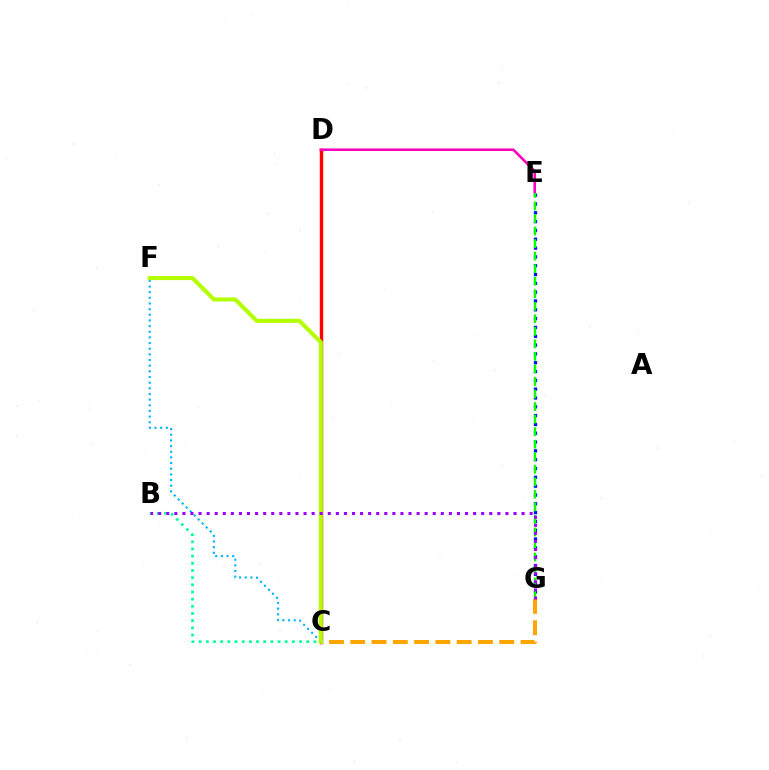{('E', 'G'): [{'color': '#0010ff', 'line_style': 'dotted', 'thickness': 2.4}, {'color': '#08ff00', 'line_style': 'dashed', 'thickness': 1.7}], ('C', 'D'): [{'color': '#ff0000', 'line_style': 'solid', 'thickness': 2.46}], ('D', 'E'): [{'color': '#ff00bd', 'line_style': 'solid', 'thickness': 1.86}], ('C', 'F'): [{'color': '#00b5ff', 'line_style': 'dotted', 'thickness': 1.54}, {'color': '#b3ff00', 'line_style': 'solid', 'thickness': 2.93}], ('C', 'G'): [{'color': '#ffa500', 'line_style': 'dashed', 'thickness': 2.89}], ('B', 'C'): [{'color': '#00ff9d', 'line_style': 'dotted', 'thickness': 1.95}], ('B', 'G'): [{'color': '#9b00ff', 'line_style': 'dotted', 'thickness': 2.19}]}